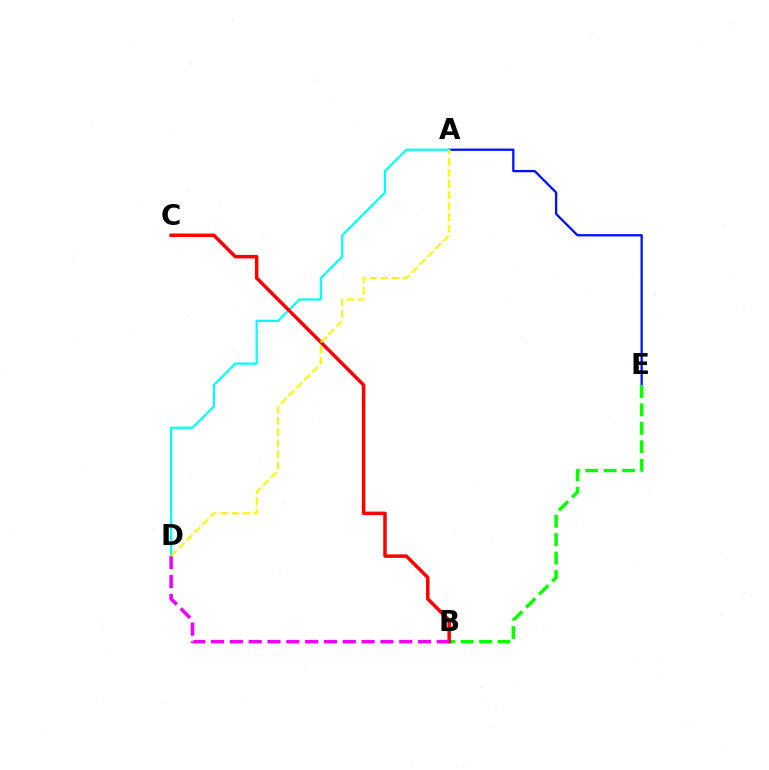{('A', 'E'): [{'color': '#0010ff', 'line_style': 'solid', 'thickness': 1.64}], ('B', 'E'): [{'color': '#08ff00', 'line_style': 'dashed', 'thickness': 2.5}], ('A', 'D'): [{'color': '#00fff6', 'line_style': 'solid', 'thickness': 1.59}, {'color': '#fcf500', 'line_style': 'dashed', 'thickness': 1.51}], ('B', 'C'): [{'color': '#ff0000', 'line_style': 'solid', 'thickness': 2.52}], ('B', 'D'): [{'color': '#ee00ff', 'line_style': 'dashed', 'thickness': 2.56}]}